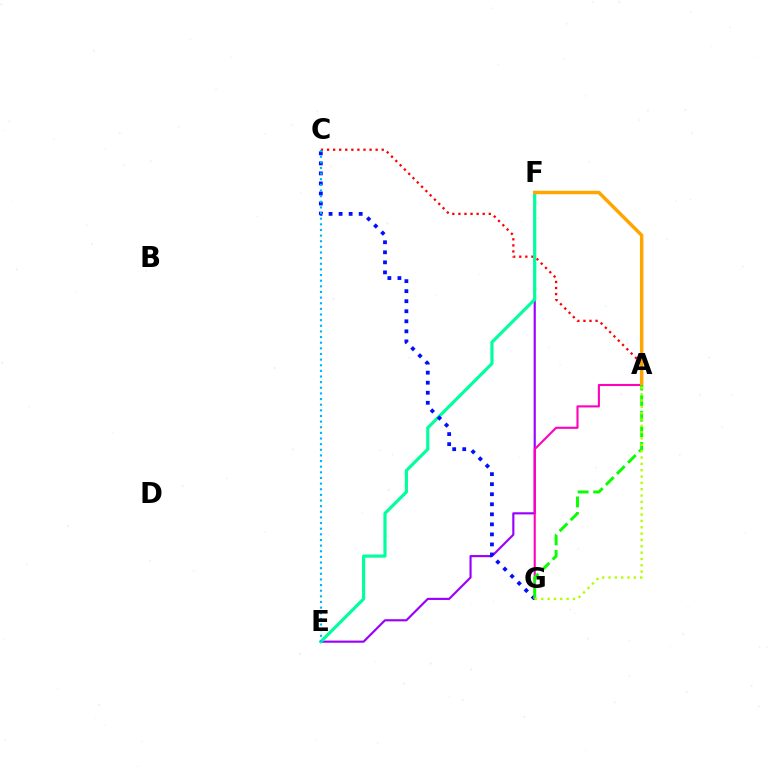{('E', 'F'): [{'color': '#9b00ff', 'line_style': 'solid', 'thickness': 1.55}, {'color': '#00ff9d', 'line_style': 'solid', 'thickness': 2.27}], ('A', 'C'): [{'color': '#ff0000', 'line_style': 'dotted', 'thickness': 1.65}], ('C', 'G'): [{'color': '#0010ff', 'line_style': 'dotted', 'thickness': 2.73}], ('A', 'G'): [{'color': '#ff00bd', 'line_style': 'solid', 'thickness': 1.51}, {'color': '#08ff00', 'line_style': 'dashed', 'thickness': 2.12}, {'color': '#b3ff00', 'line_style': 'dotted', 'thickness': 1.72}], ('A', 'F'): [{'color': '#ffa500', 'line_style': 'solid', 'thickness': 2.49}], ('C', 'E'): [{'color': '#00b5ff', 'line_style': 'dotted', 'thickness': 1.53}]}